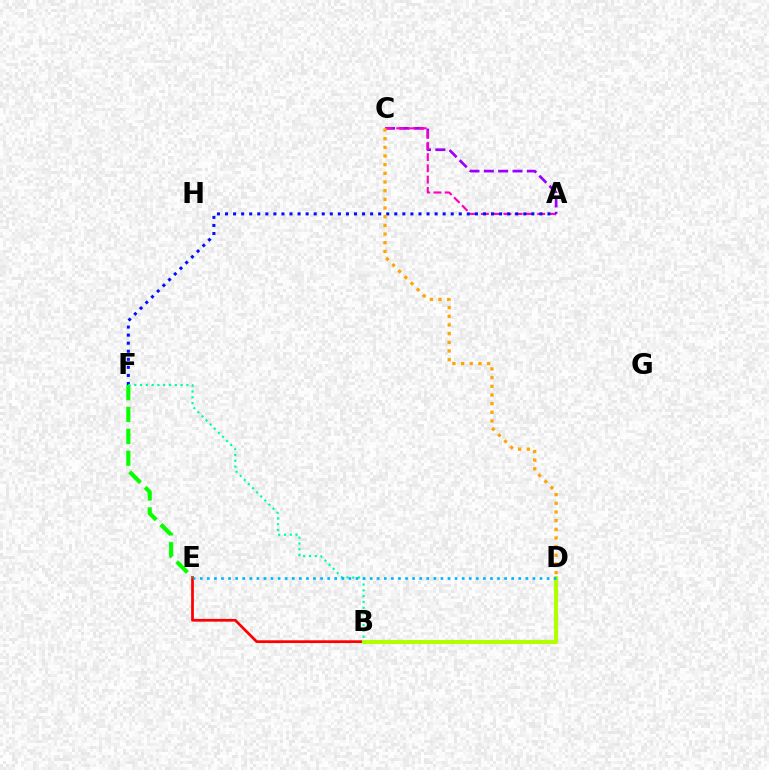{('A', 'C'): [{'color': '#9b00ff', 'line_style': 'dashed', 'thickness': 1.95}, {'color': '#ff00bd', 'line_style': 'dashed', 'thickness': 1.53}], ('B', 'E'): [{'color': '#ff0000', 'line_style': 'solid', 'thickness': 1.98}], ('B', 'D'): [{'color': '#b3ff00', 'line_style': 'solid', 'thickness': 2.93}], ('A', 'F'): [{'color': '#0010ff', 'line_style': 'dotted', 'thickness': 2.19}], ('C', 'D'): [{'color': '#ffa500', 'line_style': 'dotted', 'thickness': 2.36}], ('E', 'F'): [{'color': '#08ff00', 'line_style': 'dashed', 'thickness': 2.97}], ('B', 'F'): [{'color': '#00ff9d', 'line_style': 'dotted', 'thickness': 1.58}], ('D', 'E'): [{'color': '#00b5ff', 'line_style': 'dotted', 'thickness': 1.92}]}